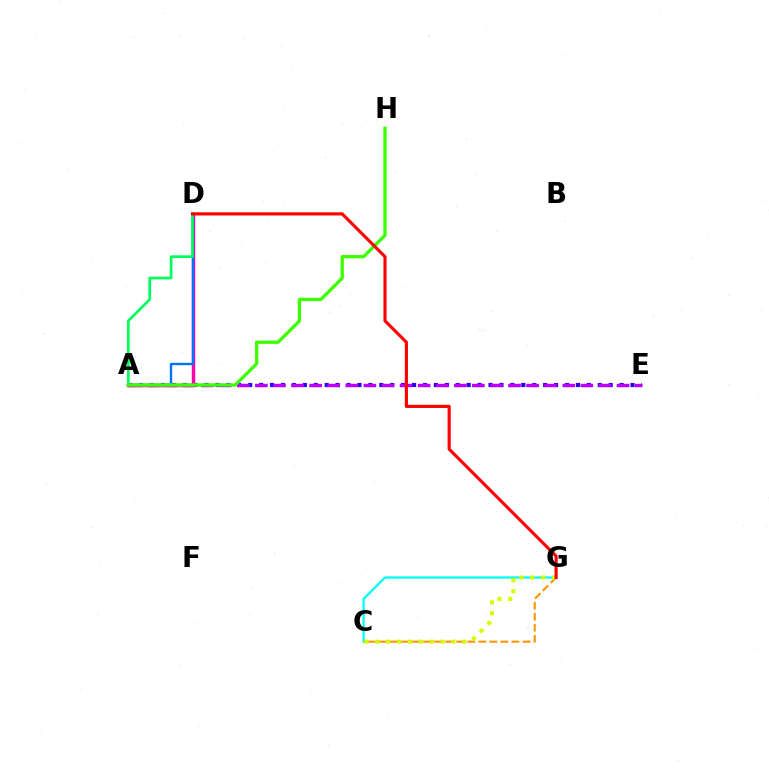{('A', 'E'): [{'color': '#2500ff', 'line_style': 'dotted', 'thickness': 2.97}, {'color': '#b900ff', 'line_style': 'dashed', 'thickness': 2.46}], ('C', 'G'): [{'color': '#00fff6', 'line_style': 'solid', 'thickness': 1.62}, {'color': '#ff9400', 'line_style': 'dashed', 'thickness': 1.5}, {'color': '#d1ff00', 'line_style': 'dotted', 'thickness': 2.95}], ('A', 'D'): [{'color': '#ff00ac', 'line_style': 'solid', 'thickness': 2.46}, {'color': '#0074ff', 'line_style': 'solid', 'thickness': 1.7}, {'color': '#00ff5c', 'line_style': 'solid', 'thickness': 1.94}], ('A', 'H'): [{'color': '#3dff00', 'line_style': 'solid', 'thickness': 2.38}], ('D', 'G'): [{'color': '#ff0000', 'line_style': 'solid', 'thickness': 2.25}]}